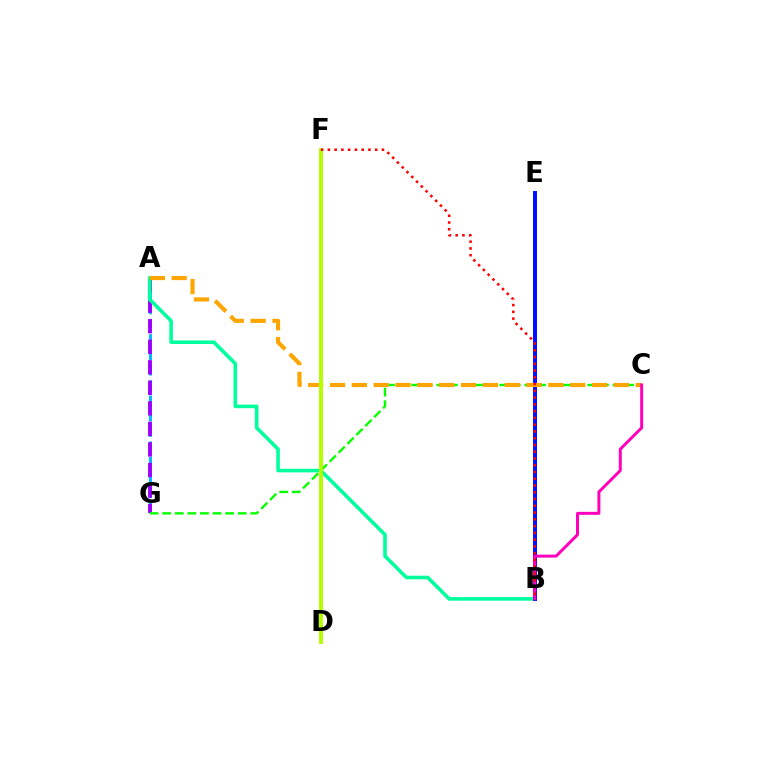{('A', 'G'): [{'color': '#00b5ff', 'line_style': 'dashed', 'thickness': 2.08}, {'color': '#9b00ff', 'line_style': 'dashed', 'thickness': 2.79}], ('A', 'B'): [{'color': '#00ff9d', 'line_style': 'solid', 'thickness': 2.58}], ('C', 'G'): [{'color': '#08ff00', 'line_style': 'dashed', 'thickness': 1.71}], ('B', 'E'): [{'color': '#0010ff', 'line_style': 'solid', 'thickness': 2.85}], ('A', 'C'): [{'color': '#ffa500', 'line_style': 'dashed', 'thickness': 2.97}], ('B', 'C'): [{'color': '#ff00bd', 'line_style': 'solid', 'thickness': 2.14}], ('D', 'F'): [{'color': '#b3ff00', 'line_style': 'solid', 'thickness': 2.85}], ('B', 'F'): [{'color': '#ff0000', 'line_style': 'dotted', 'thickness': 1.84}]}